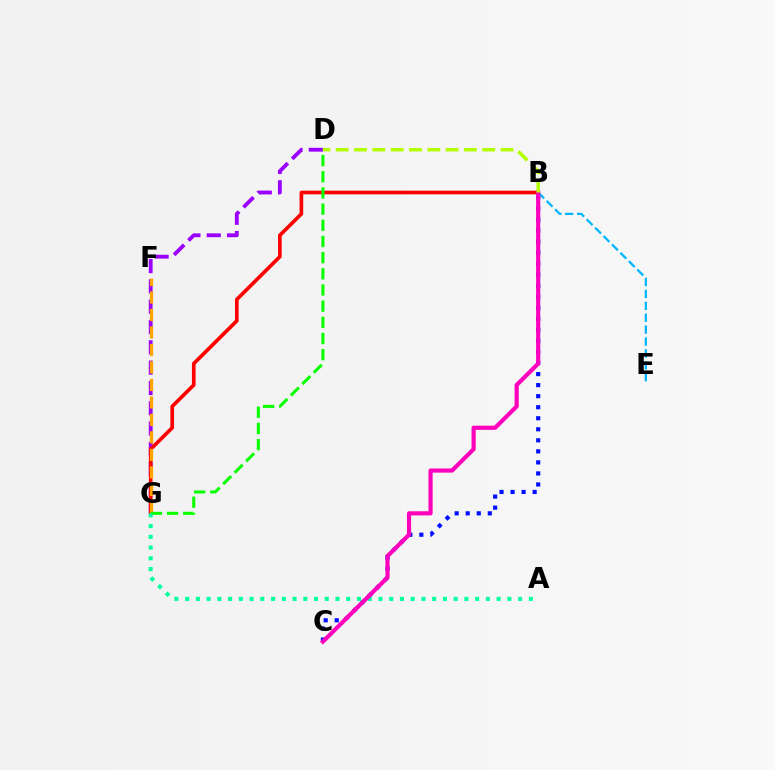{('D', 'G'): [{'color': '#9b00ff', 'line_style': 'dashed', 'thickness': 2.76}, {'color': '#08ff00', 'line_style': 'dashed', 'thickness': 2.2}], ('B', 'G'): [{'color': '#ff0000', 'line_style': 'solid', 'thickness': 2.64}], ('F', 'G'): [{'color': '#ffa500', 'line_style': 'dashed', 'thickness': 2.38}], ('B', 'C'): [{'color': '#0010ff', 'line_style': 'dotted', 'thickness': 3.0}, {'color': '#ff00bd', 'line_style': 'solid', 'thickness': 2.99}], ('A', 'G'): [{'color': '#00ff9d', 'line_style': 'dotted', 'thickness': 2.92}], ('B', 'E'): [{'color': '#00b5ff', 'line_style': 'dashed', 'thickness': 1.62}], ('B', 'D'): [{'color': '#b3ff00', 'line_style': 'dashed', 'thickness': 2.49}]}